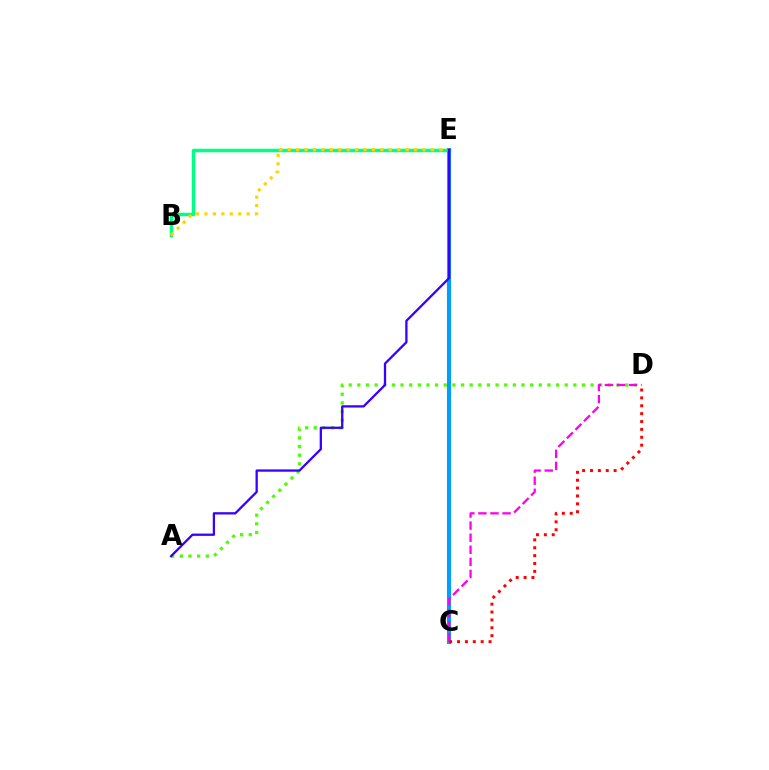{('B', 'E'): [{'color': '#00ff86', 'line_style': 'solid', 'thickness': 2.51}, {'color': '#ffd500', 'line_style': 'dotted', 'thickness': 2.29}], ('C', 'E'): [{'color': '#009eff', 'line_style': 'solid', 'thickness': 2.94}], ('A', 'D'): [{'color': '#4fff00', 'line_style': 'dotted', 'thickness': 2.35}], ('C', 'D'): [{'color': '#ff00ed', 'line_style': 'dashed', 'thickness': 1.64}, {'color': '#ff0000', 'line_style': 'dotted', 'thickness': 2.14}], ('A', 'E'): [{'color': '#3700ff', 'line_style': 'solid', 'thickness': 1.65}]}